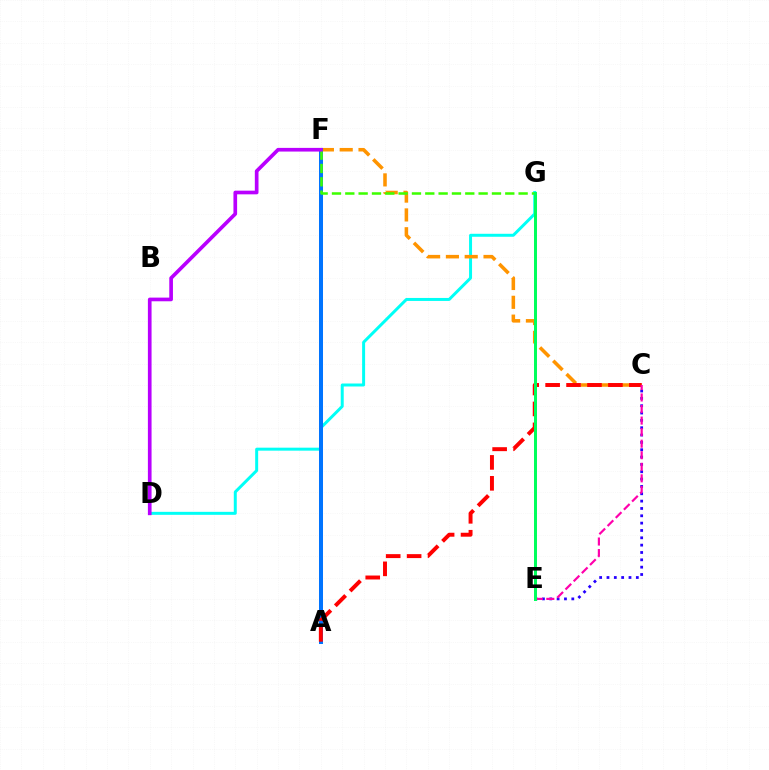{('D', 'G'): [{'color': '#00fff6', 'line_style': 'solid', 'thickness': 2.15}], ('E', 'G'): [{'color': '#d1ff00', 'line_style': 'dashed', 'thickness': 2.04}, {'color': '#00ff5c', 'line_style': 'solid', 'thickness': 2.15}], ('C', 'F'): [{'color': '#ff9400', 'line_style': 'dashed', 'thickness': 2.56}], ('A', 'F'): [{'color': '#0074ff', 'line_style': 'solid', 'thickness': 2.88}], ('A', 'C'): [{'color': '#ff0000', 'line_style': 'dashed', 'thickness': 2.84}], ('C', 'E'): [{'color': '#2500ff', 'line_style': 'dotted', 'thickness': 1.99}, {'color': '#ff00ac', 'line_style': 'dashed', 'thickness': 1.57}], ('F', 'G'): [{'color': '#3dff00', 'line_style': 'dashed', 'thickness': 1.81}], ('D', 'F'): [{'color': '#b900ff', 'line_style': 'solid', 'thickness': 2.64}]}